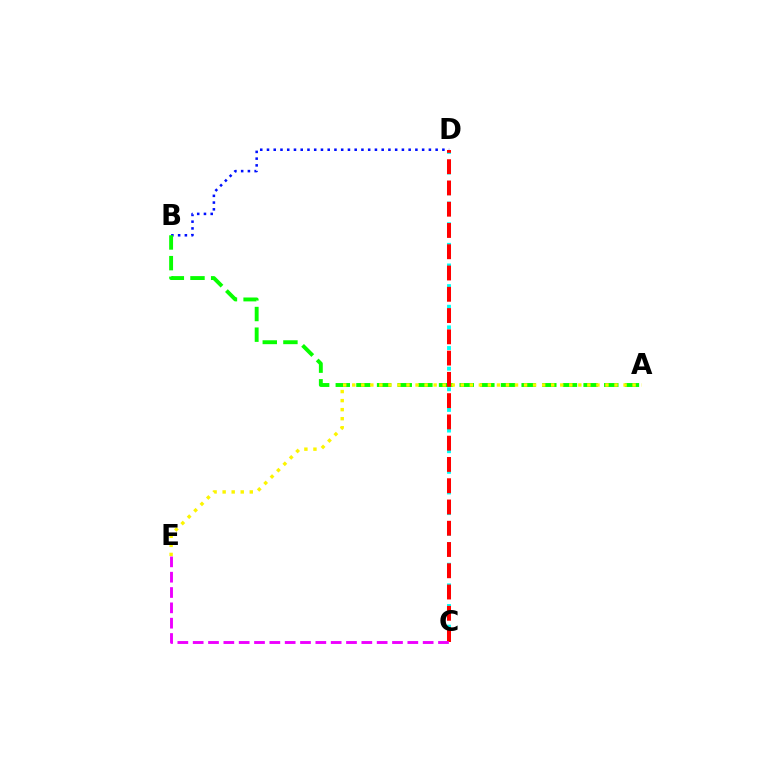{('B', 'D'): [{'color': '#0010ff', 'line_style': 'dotted', 'thickness': 1.83}], ('A', 'B'): [{'color': '#08ff00', 'line_style': 'dashed', 'thickness': 2.81}], ('C', 'D'): [{'color': '#00fff6', 'line_style': 'dotted', 'thickness': 2.8}, {'color': '#ff0000', 'line_style': 'dashed', 'thickness': 2.89}], ('C', 'E'): [{'color': '#ee00ff', 'line_style': 'dashed', 'thickness': 2.08}], ('A', 'E'): [{'color': '#fcf500', 'line_style': 'dotted', 'thickness': 2.46}]}